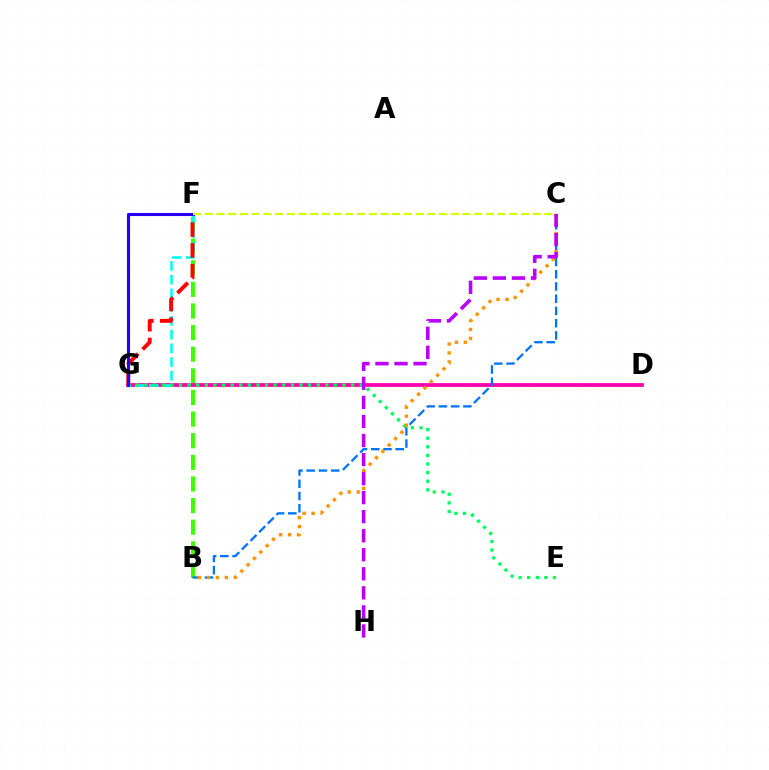{('B', 'F'): [{'color': '#3dff00', 'line_style': 'dashed', 'thickness': 2.94}], ('D', 'G'): [{'color': '#ff00ac', 'line_style': 'solid', 'thickness': 2.72}], ('F', 'G'): [{'color': '#00fff6', 'line_style': 'dashed', 'thickness': 1.87}, {'color': '#ff0000', 'line_style': 'dashed', 'thickness': 2.83}, {'color': '#2500ff', 'line_style': 'solid', 'thickness': 2.23}], ('E', 'G'): [{'color': '#00ff5c', 'line_style': 'dotted', 'thickness': 2.34}], ('B', 'C'): [{'color': '#0074ff', 'line_style': 'dashed', 'thickness': 1.66}, {'color': '#ff9400', 'line_style': 'dotted', 'thickness': 2.44}], ('C', 'H'): [{'color': '#b900ff', 'line_style': 'dashed', 'thickness': 2.59}], ('C', 'F'): [{'color': '#d1ff00', 'line_style': 'dashed', 'thickness': 1.59}]}